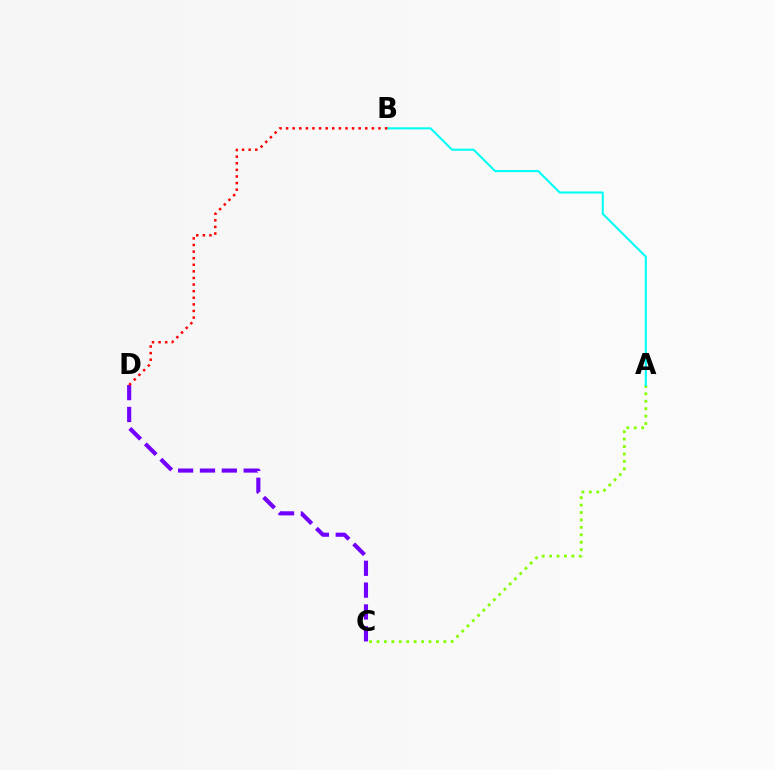{('A', 'C'): [{'color': '#84ff00', 'line_style': 'dotted', 'thickness': 2.02}], ('A', 'B'): [{'color': '#00fff6', 'line_style': 'solid', 'thickness': 1.5}], ('C', 'D'): [{'color': '#7200ff', 'line_style': 'dashed', 'thickness': 2.97}], ('B', 'D'): [{'color': '#ff0000', 'line_style': 'dotted', 'thickness': 1.79}]}